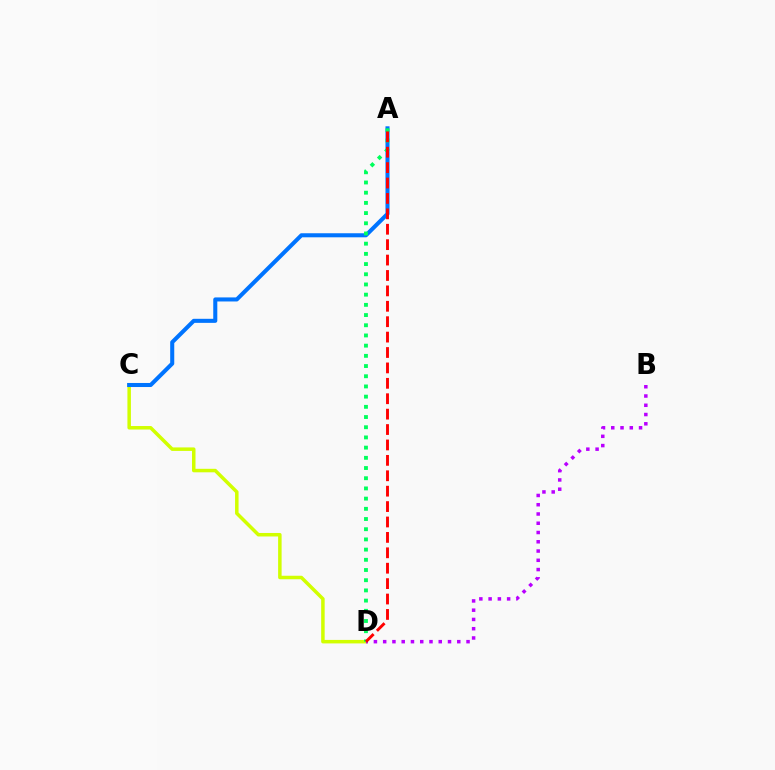{('C', 'D'): [{'color': '#d1ff00', 'line_style': 'solid', 'thickness': 2.52}], ('B', 'D'): [{'color': '#b900ff', 'line_style': 'dotted', 'thickness': 2.52}], ('A', 'C'): [{'color': '#0074ff', 'line_style': 'solid', 'thickness': 2.92}], ('A', 'D'): [{'color': '#00ff5c', 'line_style': 'dotted', 'thickness': 2.77}, {'color': '#ff0000', 'line_style': 'dashed', 'thickness': 2.09}]}